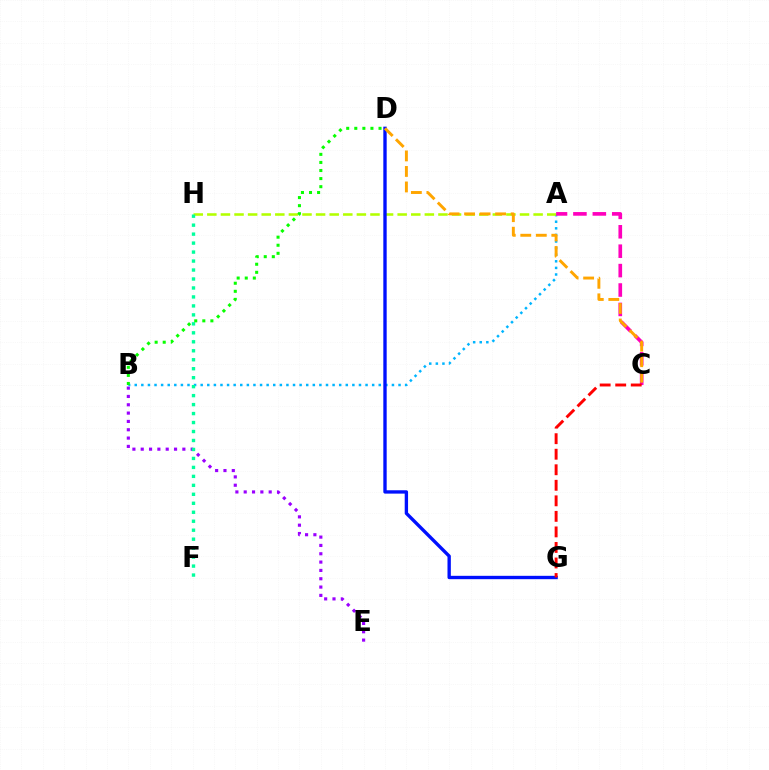{('B', 'E'): [{'color': '#9b00ff', 'line_style': 'dotted', 'thickness': 2.26}], ('A', 'B'): [{'color': '#00b5ff', 'line_style': 'dotted', 'thickness': 1.79}], ('A', 'H'): [{'color': '#b3ff00', 'line_style': 'dashed', 'thickness': 1.85}], ('A', 'C'): [{'color': '#ff00bd', 'line_style': 'dashed', 'thickness': 2.64}], ('F', 'H'): [{'color': '#00ff9d', 'line_style': 'dotted', 'thickness': 2.44}], ('D', 'G'): [{'color': '#0010ff', 'line_style': 'solid', 'thickness': 2.42}], ('C', 'G'): [{'color': '#ff0000', 'line_style': 'dashed', 'thickness': 2.11}], ('C', 'D'): [{'color': '#ffa500', 'line_style': 'dashed', 'thickness': 2.11}], ('B', 'D'): [{'color': '#08ff00', 'line_style': 'dotted', 'thickness': 2.19}]}